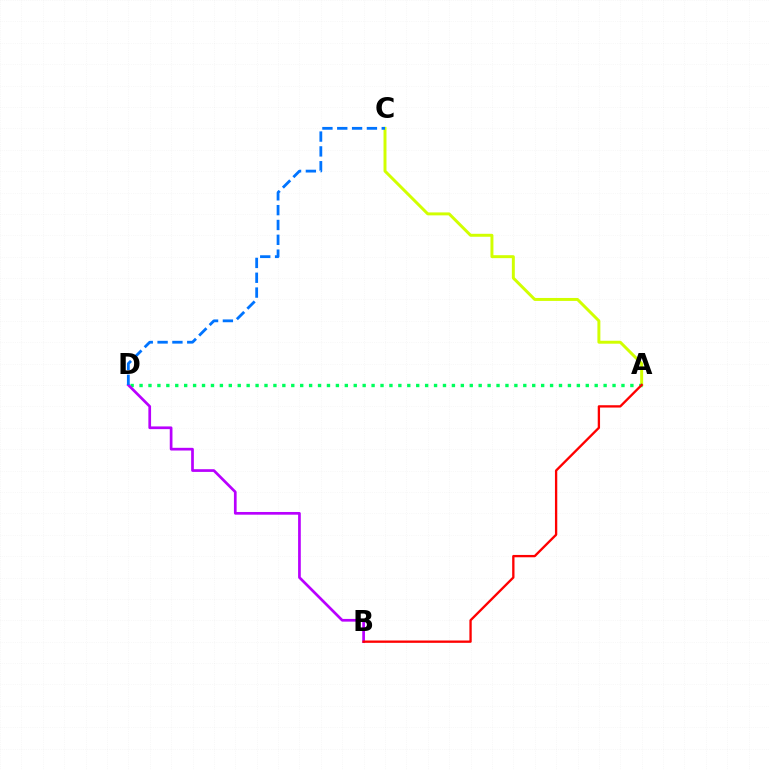{('A', 'C'): [{'color': '#d1ff00', 'line_style': 'solid', 'thickness': 2.13}], ('A', 'D'): [{'color': '#00ff5c', 'line_style': 'dotted', 'thickness': 2.42}], ('B', 'D'): [{'color': '#b900ff', 'line_style': 'solid', 'thickness': 1.95}], ('A', 'B'): [{'color': '#ff0000', 'line_style': 'solid', 'thickness': 1.68}], ('C', 'D'): [{'color': '#0074ff', 'line_style': 'dashed', 'thickness': 2.01}]}